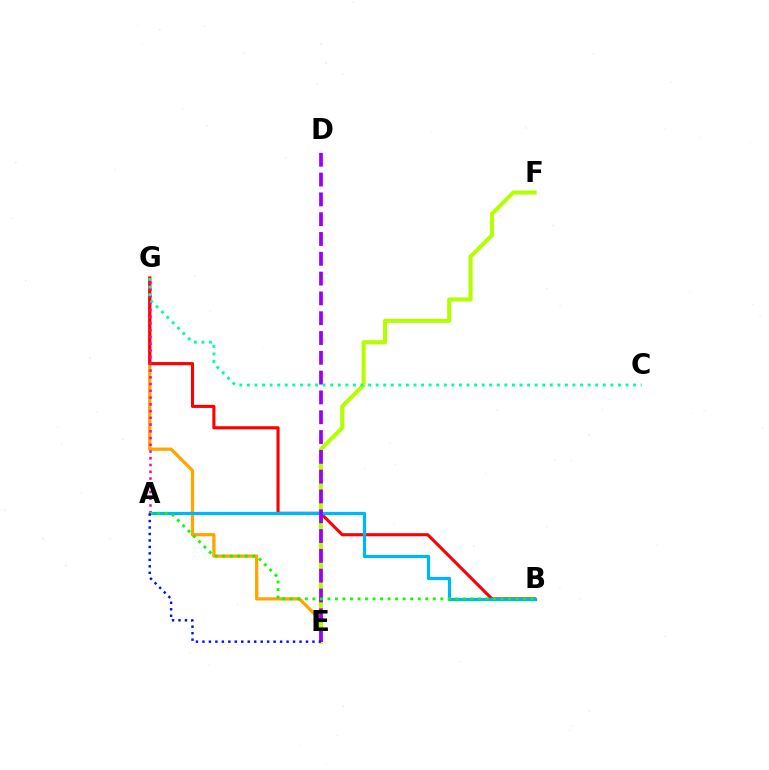{('E', 'G'): [{'color': '#ffa500', 'line_style': 'solid', 'thickness': 2.35}], ('E', 'F'): [{'color': '#b3ff00', 'line_style': 'solid', 'thickness': 2.92}], ('B', 'G'): [{'color': '#ff0000', 'line_style': 'solid', 'thickness': 2.22}], ('A', 'B'): [{'color': '#00b5ff', 'line_style': 'solid', 'thickness': 2.33}, {'color': '#08ff00', 'line_style': 'dotted', 'thickness': 2.04}], ('D', 'E'): [{'color': '#9b00ff', 'line_style': 'dashed', 'thickness': 2.69}], ('A', 'G'): [{'color': '#ff00bd', 'line_style': 'dotted', 'thickness': 1.83}], ('C', 'G'): [{'color': '#00ff9d', 'line_style': 'dotted', 'thickness': 2.06}], ('A', 'E'): [{'color': '#0010ff', 'line_style': 'dotted', 'thickness': 1.76}]}